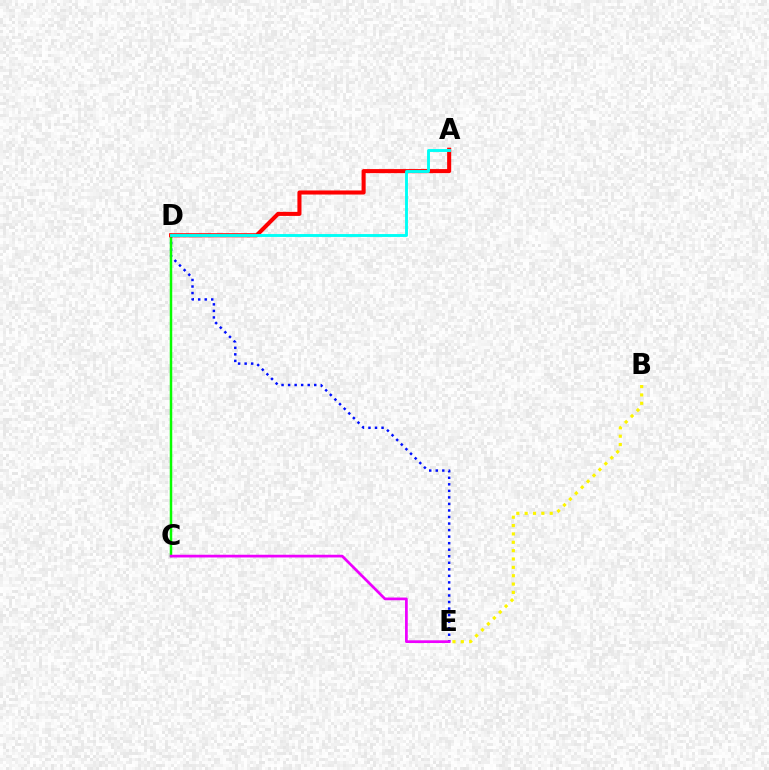{('B', 'E'): [{'color': '#fcf500', 'line_style': 'dotted', 'thickness': 2.27}], ('D', 'E'): [{'color': '#0010ff', 'line_style': 'dotted', 'thickness': 1.78}], ('C', 'D'): [{'color': '#08ff00', 'line_style': 'solid', 'thickness': 1.8}], ('A', 'D'): [{'color': '#ff0000', 'line_style': 'solid', 'thickness': 2.93}, {'color': '#00fff6', 'line_style': 'solid', 'thickness': 2.08}], ('C', 'E'): [{'color': '#ee00ff', 'line_style': 'solid', 'thickness': 1.96}]}